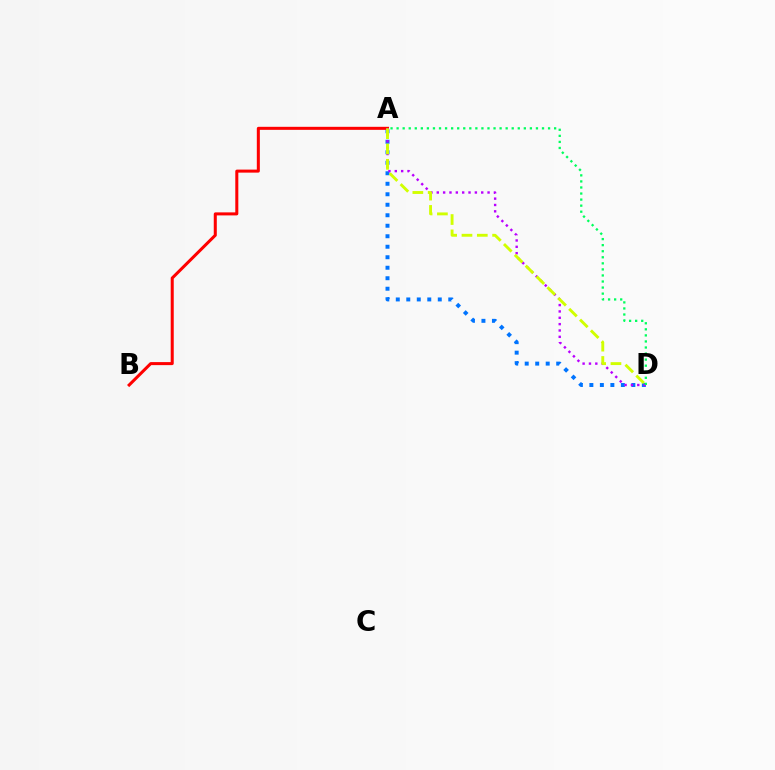{('A', 'D'): [{'color': '#0074ff', 'line_style': 'dotted', 'thickness': 2.85}, {'color': '#b900ff', 'line_style': 'dotted', 'thickness': 1.73}, {'color': '#00ff5c', 'line_style': 'dotted', 'thickness': 1.65}, {'color': '#d1ff00', 'line_style': 'dashed', 'thickness': 2.08}], ('A', 'B'): [{'color': '#ff0000', 'line_style': 'solid', 'thickness': 2.18}]}